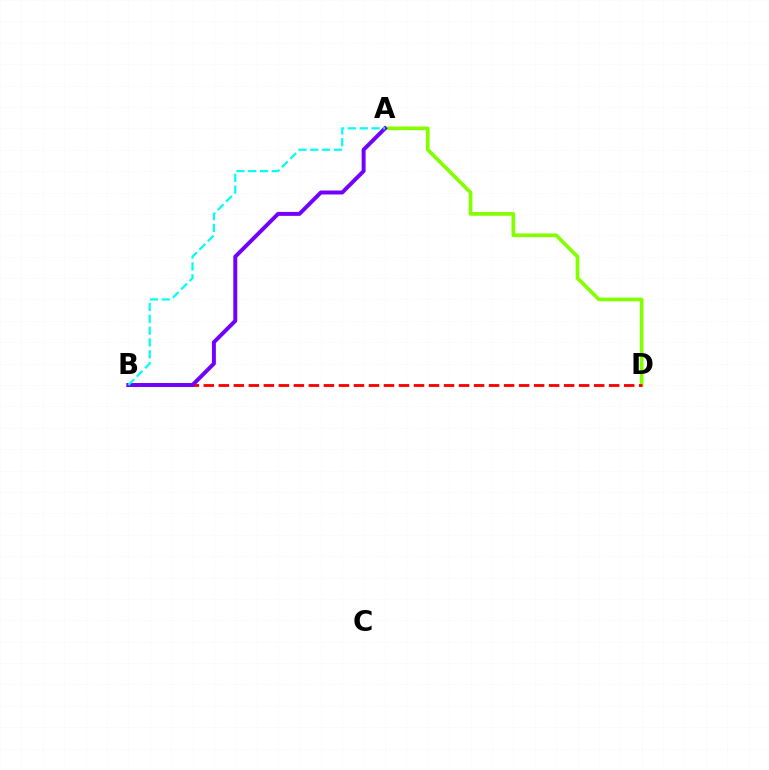{('A', 'D'): [{'color': '#84ff00', 'line_style': 'solid', 'thickness': 2.66}], ('B', 'D'): [{'color': '#ff0000', 'line_style': 'dashed', 'thickness': 2.04}], ('A', 'B'): [{'color': '#7200ff', 'line_style': 'solid', 'thickness': 2.84}, {'color': '#00fff6', 'line_style': 'dashed', 'thickness': 1.6}]}